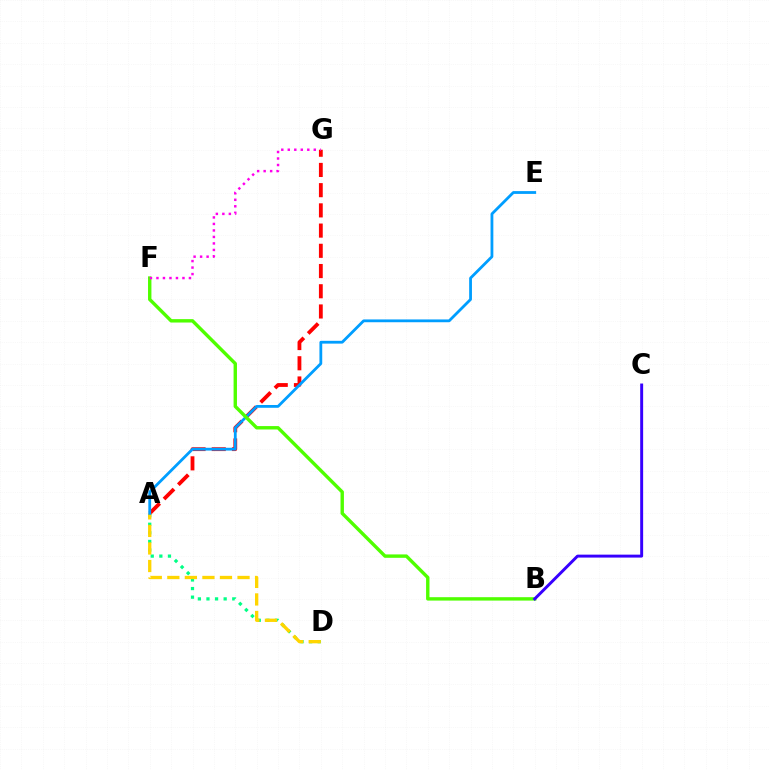{('A', 'D'): [{'color': '#00ff86', 'line_style': 'dotted', 'thickness': 2.34}, {'color': '#ffd500', 'line_style': 'dashed', 'thickness': 2.38}], ('A', 'G'): [{'color': '#ff0000', 'line_style': 'dashed', 'thickness': 2.75}], ('A', 'E'): [{'color': '#009eff', 'line_style': 'solid', 'thickness': 2.01}], ('B', 'F'): [{'color': '#4fff00', 'line_style': 'solid', 'thickness': 2.45}], ('B', 'C'): [{'color': '#3700ff', 'line_style': 'solid', 'thickness': 2.12}], ('F', 'G'): [{'color': '#ff00ed', 'line_style': 'dotted', 'thickness': 1.77}]}